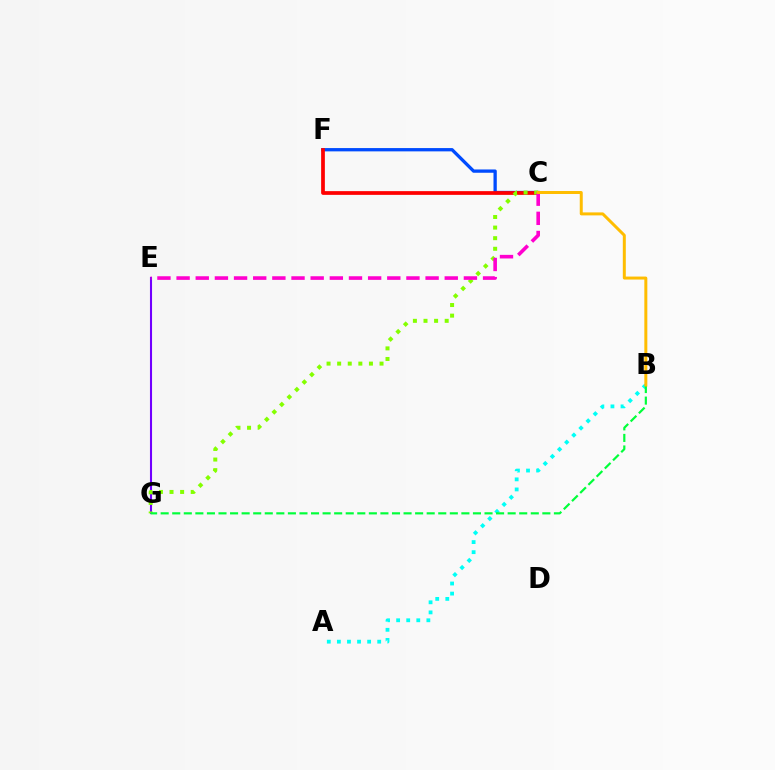{('A', 'B'): [{'color': '#00fff6', 'line_style': 'dotted', 'thickness': 2.74}], ('C', 'F'): [{'color': '#004bff', 'line_style': 'solid', 'thickness': 2.37}, {'color': '#ff0000', 'line_style': 'solid', 'thickness': 2.68}], ('E', 'G'): [{'color': '#7200ff', 'line_style': 'solid', 'thickness': 1.5}], ('C', 'G'): [{'color': '#84ff00', 'line_style': 'dotted', 'thickness': 2.88}], ('B', 'G'): [{'color': '#00ff39', 'line_style': 'dashed', 'thickness': 1.57}], ('C', 'E'): [{'color': '#ff00cf', 'line_style': 'dashed', 'thickness': 2.6}], ('B', 'C'): [{'color': '#ffbd00', 'line_style': 'solid', 'thickness': 2.15}]}